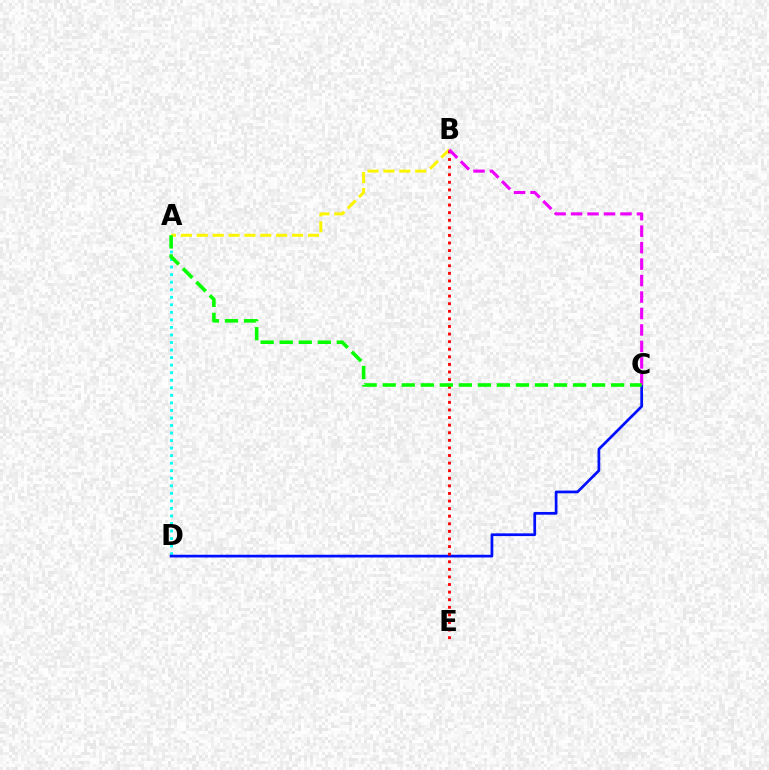{('A', 'D'): [{'color': '#00fff6', 'line_style': 'dotted', 'thickness': 2.05}], ('C', 'D'): [{'color': '#0010ff', 'line_style': 'solid', 'thickness': 1.97}], ('A', 'B'): [{'color': '#fcf500', 'line_style': 'dashed', 'thickness': 2.16}], ('B', 'E'): [{'color': '#ff0000', 'line_style': 'dotted', 'thickness': 2.06}], ('B', 'C'): [{'color': '#ee00ff', 'line_style': 'dashed', 'thickness': 2.24}], ('A', 'C'): [{'color': '#08ff00', 'line_style': 'dashed', 'thickness': 2.59}]}